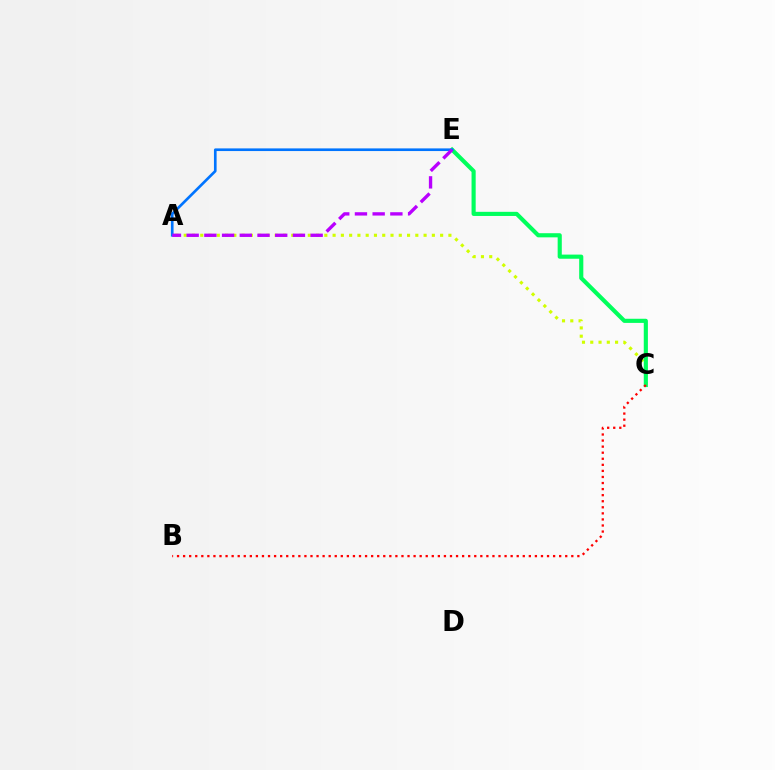{('A', 'C'): [{'color': '#d1ff00', 'line_style': 'dotted', 'thickness': 2.25}], ('C', 'E'): [{'color': '#00ff5c', 'line_style': 'solid', 'thickness': 2.98}], ('A', 'E'): [{'color': '#0074ff', 'line_style': 'solid', 'thickness': 1.91}, {'color': '#b900ff', 'line_style': 'dashed', 'thickness': 2.41}], ('B', 'C'): [{'color': '#ff0000', 'line_style': 'dotted', 'thickness': 1.65}]}